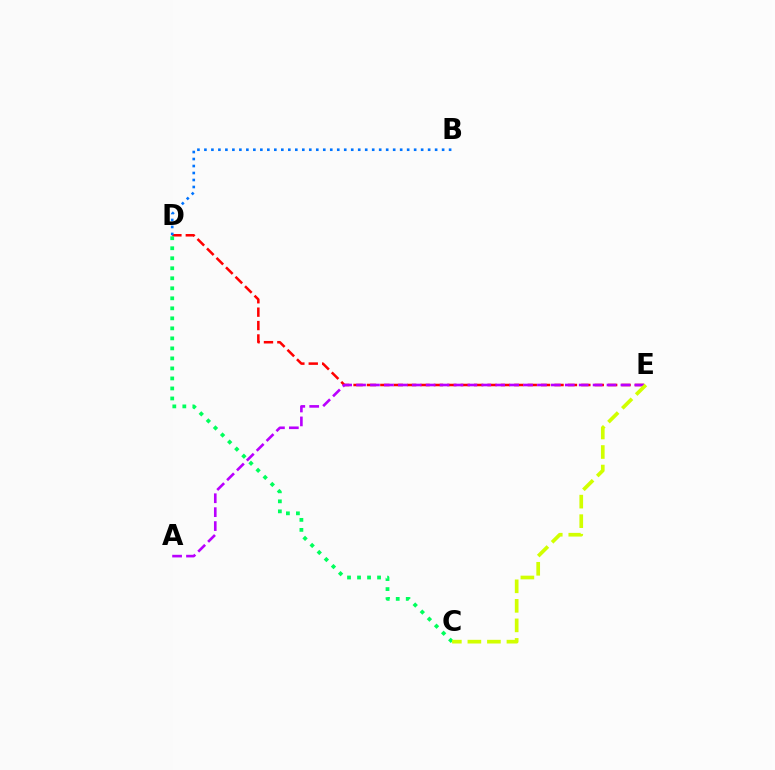{('D', 'E'): [{'color': '#ff0000', 'line_style': 'dashed', 'thickness': 1.82}], ('C', 'D'): [{'color': '#00ff5c', 'line_style': 'dotted', 'thickness': 2.72}], ('A', 'E'): [{'color': '#b900ff', 'line_style': 'dashed', 'thickness': 1.89}], ('B', 'D'): [{'color': '#0074ff', 'line_style': 'dotted', 'thickness': 1.9}], ('C', 'E'): [{'color': '#d1ff00', 'line_style': 'dashed', 'thickness': 2.65}]}